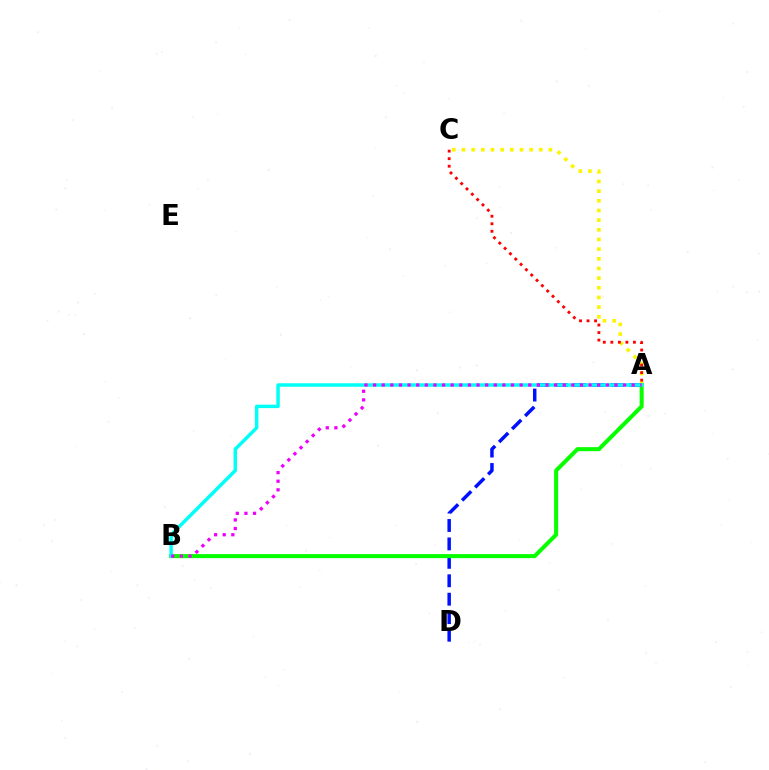{('A', 'C'): [{'color': '#fcf500', 'line_style': 'dotted', 'thickness': 2.63}, {'color': '#ff0000', 'line_style': 'dotted', 'thickness': 2.05}], ('A', 'D'): [{'color': '#0010ff', 'line_style': 'dashed', 'thickness': 2.5}], ('A', 'B'): [{'color': '#08ff00', 'line_style': 'solid', 'thickness': 2.91}, {'color': '#00fff6', 'line_style': 'solid', 'thickness': 2.5}, {'color': '#ee00ff', 'line_style': 'dotted', 'thickness': 2.34}]}